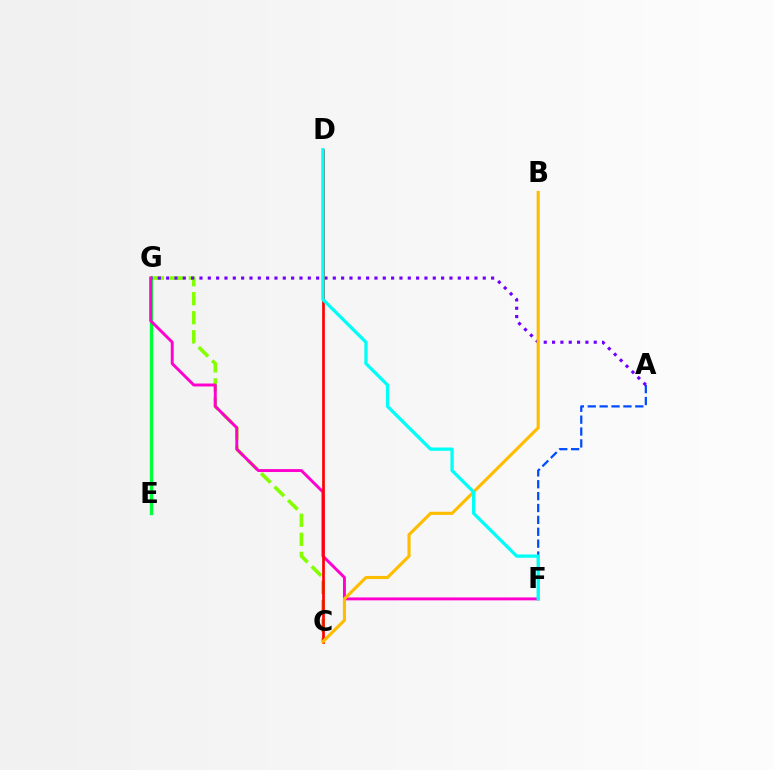{('C', 'G'): [{'color': '#84ff00', 'line_style': 'dashed', 'thickness': 2.58}], ('A', 'F'): [{'color': '#004bff', 'line_style': 'dashed', 'thickness': 1.61}], ('E', 'G'): [{'color': '#00ff39', 'line_style': 'solid', 'thickness': 2.41}], ('A', 'G'): [{'color': '#7200ff', 'line_style': 'dotted', 'thickness': 2.26}], ('F', 'G'): [{'color': '#ff00cf', 'line_style': 'solid', 'thickness': 2.1}], ('C', 'D'): [{'color': '#ff0000', 'line_style': 'solid', 'thickness': 1.94}], ('B', 'C'): [{'color': '#ffbd00', 'line_style': 'solid', 'thickness': 2.25}], ('D', 'F'): [{'color': '#00fff6', 'line_style': 'solid', 'thickness': 2.35}]}